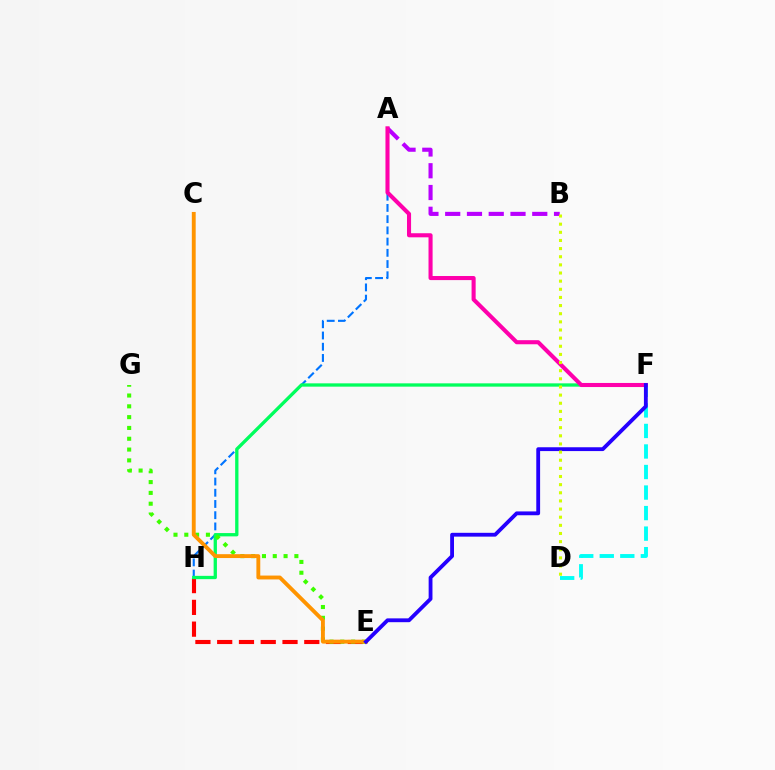{('E', 'H'): [{'color': '#ff0000', 'line_style': 'dashed', 'thickness': 2.96}], ('A', 'H'): [{'color': '#0074ff', 'line_style': 'dashed', 'thickness': 1.52}], ('F', 'H'): [{'color': '#00ff5c', 'line_style': 'solid', 'thickness': 2.38}], ('E', 'G'): [{'color': '#3dff00', 'line_style': 'dotted', 'thickness': 2.94}], ('D', 'F'): [{'color': '#00fff6', 'line_style': 'dashed', 'thickness': 2.79}], ('A', 'B'): [{'color': '#b900ff', 'line_style': 'dashed', 'thickness': 2.96}], ('A', 'F'): [{'color': '#ff00ac', 'line_style': 'solid', 'thickness': 2.94}], ('C', 'E'): [{'color': '#ff9400', 'line_style': 'solid', 'thickness': 2.78}], ('E', 'F'): [{'color': '#2500ff', 'line_style': 'solid', 'thickness': 2.75}], ('B', 'D'): [{'color': '#d1ff00', 'line_style': 'dotted', 'thickness': 2.21}]}